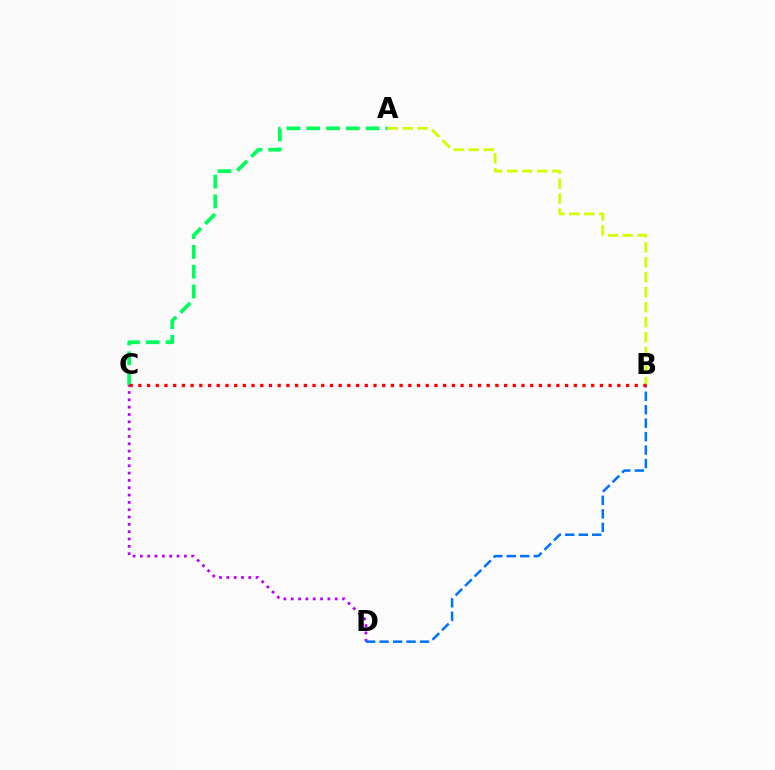{('A', 'B'): [{'color': '#d1ff00', 'line_style': 'dashed', 'thickness': 2.03}], ('A', 'C'): [{'color': '#00ff5c', 'line_style': 'dashed', 'thickness': 2.69}], ('C', 'D'): [{'color': '#b900ff', 'line_style': 'dotted', 'thickness': 1.99}], ('B', 'D'): [{'color': '#0074ff', 'line_style': 'dashed', 'thickness': 1.83}], ('B', 'C'): [{'color': '#ff0000', 'line_style': 'dotted', 'thickness': 2.37}]}